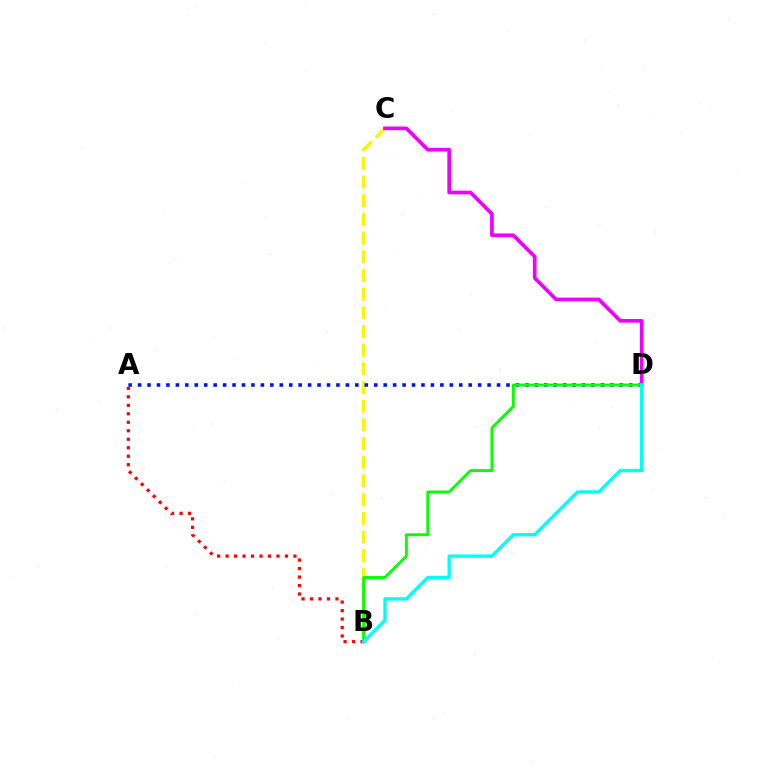{('B', 'C'): [{'color': '#fcf500', 'line_style': 'dashed', 'thickness': 2.54}], ('A', 'D'): [{'color': '#0010ff', 'line_style': 'dotted', 'thickness': 2.57}], ('C', 'D'): [{'color': '#ee00ff', 'line_style': 'solid', 'thickness': 2.64}], ('B', 'D'): [{'color': '#08ff00', 'line_style': 'solid', 'thickness': 2.09}, {'color': '#00fff6', 'line_style': 'solid', 'thickness': 2.41}], ('A', 'B'): [{'color': '#ff0000', 'line_style': 'dotted', 'thickness': 2.3}]}